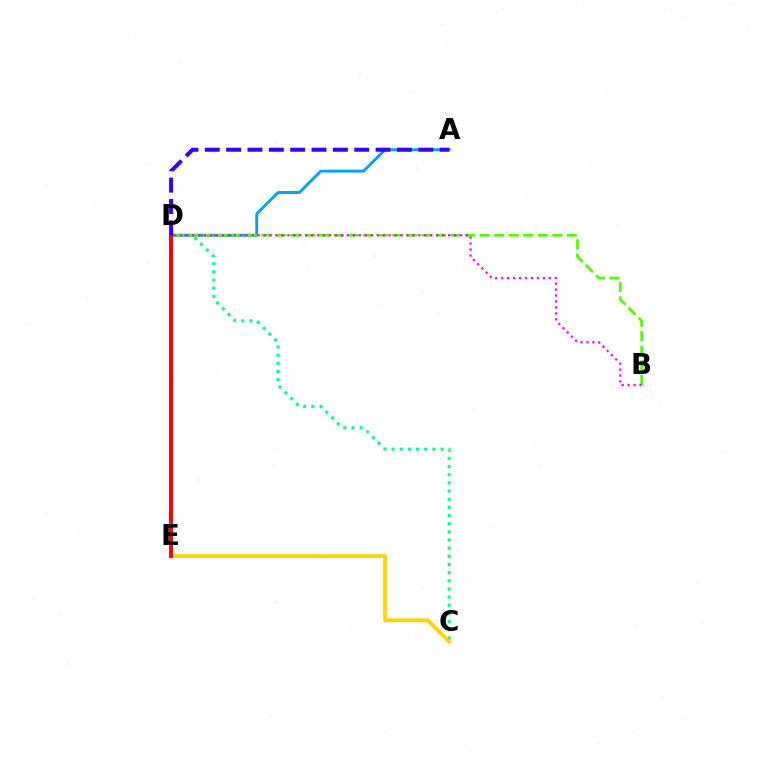{('C', 'D'): [{'color': '#00ff86', 'line_style': 'dotted', 'thickness': 2.22}], ('A', 'D'): [{'color': '#009eff', 'line_style': 'solid', 'thickness': 2.06}, {'color': '#3700ff', 'line_style': 'dashed', 'thickness': 2.9}], ('B', 'D'): [{'color': '#4fff00', 'line_style': 'dashed', 'thickness': 1.98}, {'color': '#ff00ed', 'line_style': 'dotted', 'thickness': 1.62}], ('C', 'E'): [{'color': '#ffd500', 'line_style': 'solid', 'thickness': 2.76}], ('D', 'E'): [{'color': '#ff0000', 'line_style': 'solid', 'thickness': 2.85}]}